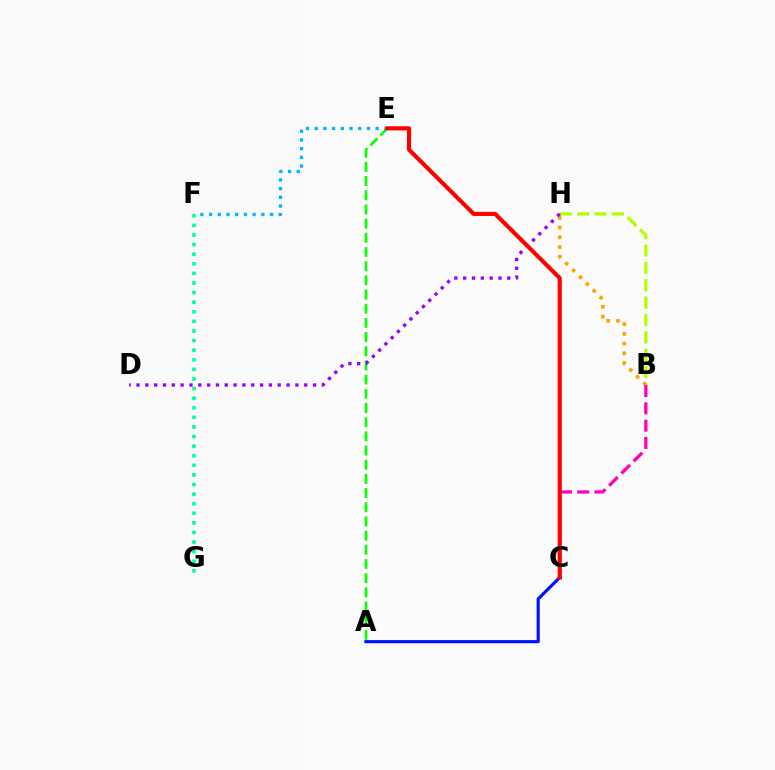{('B', 'H'): [{'color': '#b3ff00', 'line_style': 'dashed', 'thickness': 2.36}, {'color': '#ffa500', 'line_style': 'dotted', 'thickness': 2.64}], ('A', 'C'): [{'color': '#0010ff', 'line_style': 'solid', 'thickness': 2.25}], ('A', 'E'): [{'color': '#08ff00', 'line_style': 'dashed', 'thickness': 1.93}], ('E', 'F'): [{'color': '#00b5ff', 'line_style': 'dotted', 'thickness': 2.37}], ('D', 'H'): [{'color': '#9b00ff', 'line_style': 'dotted', 'thickness': 2.4}], ('F', 'G'): [{'color': '#00ff9d', 'line_style': 'dotted', 'thickness': 2.61}], ('B', 'C'): [{'color': '#ff00bd', 'line_style': 'dashed', 'thickness': 2.35}], ('C', 'E'): [{'color': '#ff0000', 'line_style': 'solid', 'thickness': 2.97}]}